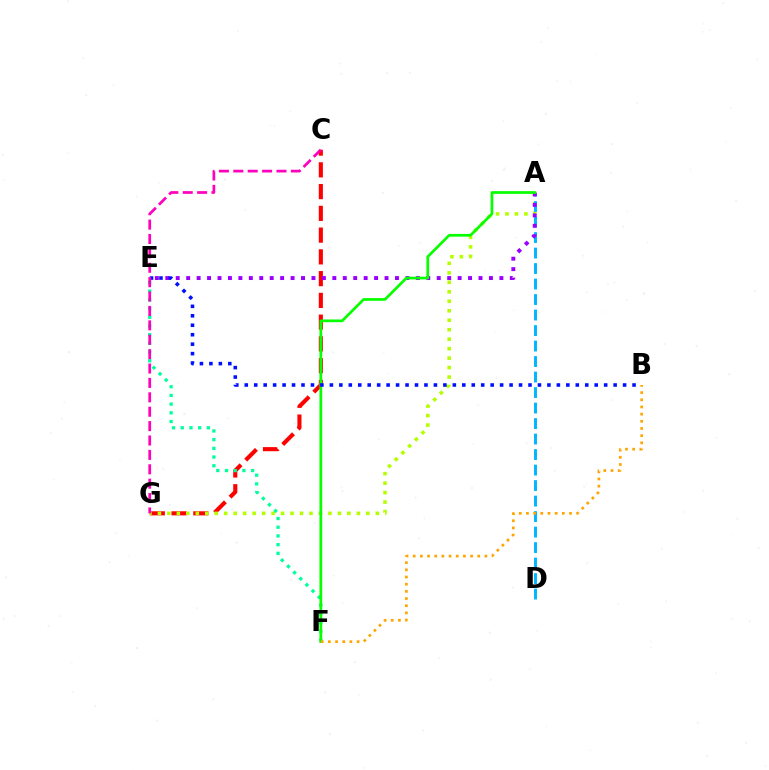{('C', 'G'): [{'color': '#ff0000', 'line_style': 'dashed', 'thickness': 2.96}, {'color': '#ff00bd', 'line_style': 'dashed', 'thickness': 1.96}], ('A', 'G'): [{'color': '#b3ff00', 'line_style': 'dotted', 'thickness': 2.57}], ('A', 'D'): [{'color': '#00b5ff', 'line_style': 'dashed', 'thickness': 2.11}], ('A', 'E'): [{'color': '#9b00ff', 'line_style': 'dotted', 'thickness': 2.84}], ('E', 'F'): [{'color': '#00ff9d', 'line_style': 'dotted', 'thickness': 2.36}], ('A', 'F'): [{'color': '#08ff00', 'line_style': 'solid', 'thickness': 1.96}], ('B', 'F'): [{'color': '#ffa500', 'line_style': 'dotted', 'thickness': 1.95}], ('B', 'E'): [{'color': '#0010ff', 'line_style': 'dotted', 'thickness': 2.57}]}